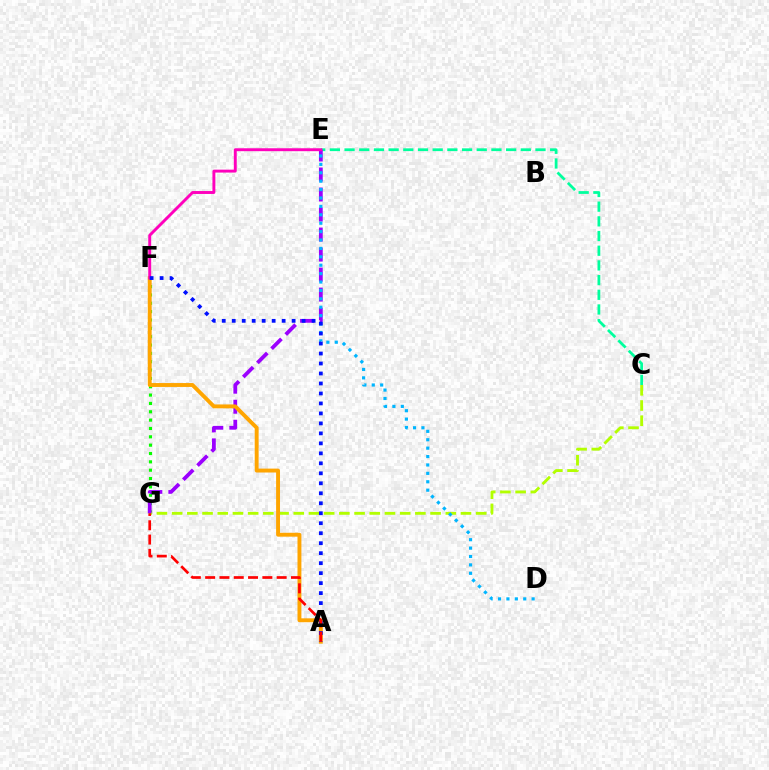{('F', 'G'): [{'color': '#08ff00', 'line_style': 'dotted', 'thickness': 2.27}], ('C', 'E'): [{'color': '#00ff9d', 'line_style': 'dashed', 'thickness': 2.0}], ('C', 'G'): [{'color': '#b3ff00', 'line_style': 'dashed', 'thickness': 2.07}], ('E', 'G'): [{'color': '#9b00ff', 'line_style': 'dashed', 'thickness': 2.72}], ('D', 'E'): [{'color': '#00b5ff', 'line_style': 'dotted', 'thickness': 2.28}], ('A', 'F'): [{'color': '#ffa500', 'line_style': 'solid', 'thickness': 2.81}, {'color': '#0010ff', 'line_style': 'dotted', 'thickness': 2.71}], ('E', 'F'): [{'color': '#ff00bd', 'line_style': 'solid', 'thickness': 2.1}], ('A', 'G'): [{'color': '#ff0000', 'line_style': 'dashed', 'thickness': 1.94}]}